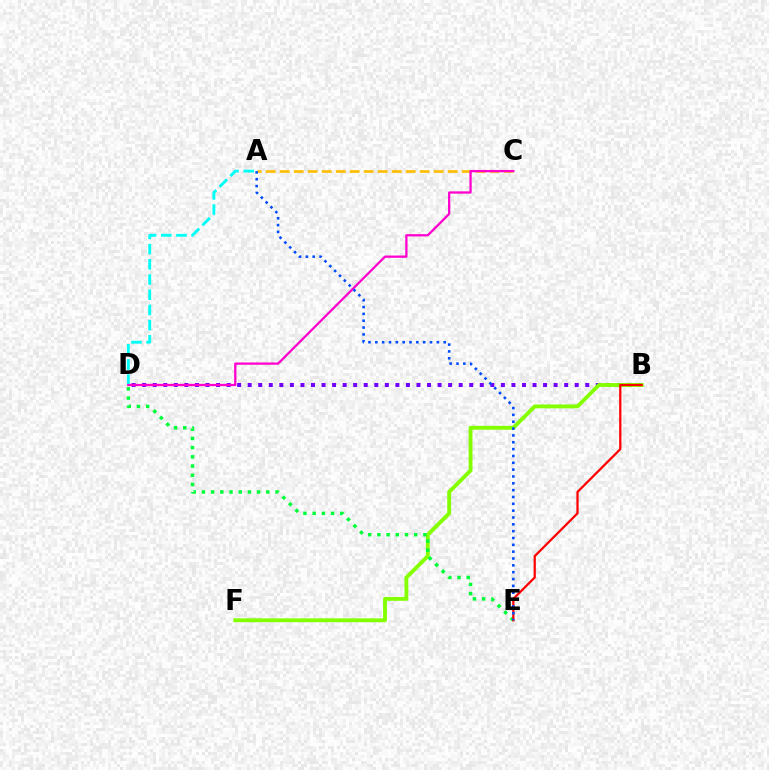{('B', 'D'): [{'color': '#7200ff', 'line_style': 'dotted', 'thickness': 2.87}], ('B', 'F'): [{'color': '#84ff00', 'line_style': 'solid', 'thickness': 2.78}], ('A', 'D'): [{'color': '#00fff6', 'line_style': 'dashed', 'thickness': 2.06}], ('A', 'C'): [{'color': '#ffbd00', 'line_style': 'dashed', 'thickness': 1.9}], ('D', 'E'): [{'color': '#00ff39', 'line_style': 'dotted', 'thickness': 2.5}], ('B', 'E'): [{'color': '#ff0000', 'line_style': 'solid', 'thickness': 1.61}], ('C', 'D'): [{'color': '#ff00cf', 'line_style': 'solid', 'thickness': 1.64}], ('A', 'E'): [{'color': '#004bff', 'line_style': 'dotted', 'thickness': 1.86}]}